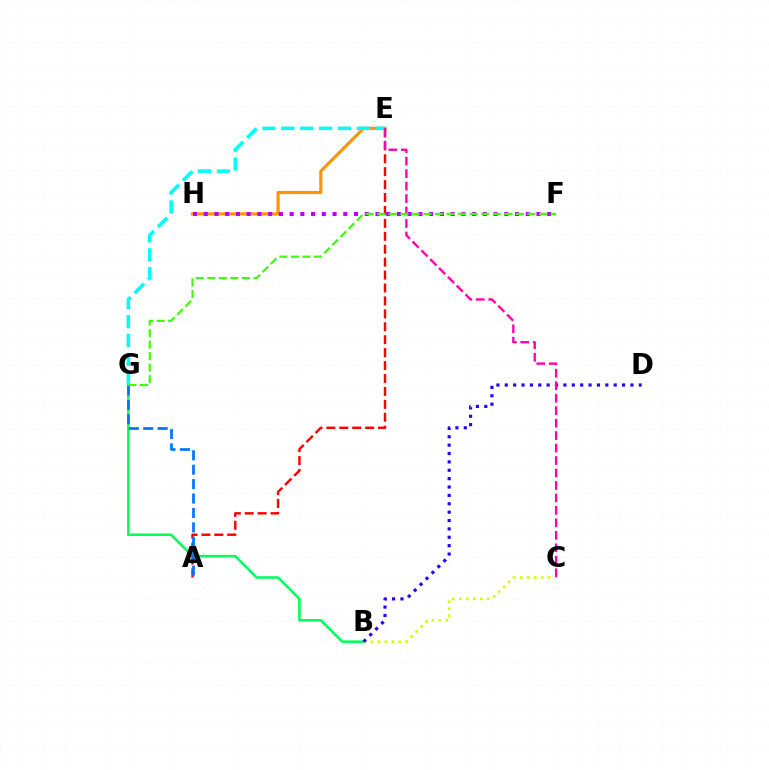{('B', 'G'): [{'color': '#00ff5c', 'line_style': 'solid', 'thickness': 1.83}], ('E', 'H'): [{'color': '#ff9400', 'line_style': 'solid', 'thickness': 2.26}], ('A', 'E'): [{'color': '#ff0000', 'line_style': 'dashed', 'thickness': 1.76}], ('A', 'G'): [{'color': '#0074ff', 'line_style': 'dashed', 'thickness': 1.96}], ('E', 'G'): [{'color': '#00fff6', 'line_style': 'dashed', 'thickness': 2.57}], ('F', 'H'): [{'color': '#b900ff', 'line_style': 'dotted', 'thickness': 2.92}], ('B', 'C'): [{'color': '#d1ff00', 'line_style': 'dotted', 'thickness': 1.9}], ('B', 'D'): [{'color': '#2500ff', 'line_style': 'dotted', 'thickness': 2.28}], ('C', 'E'): [{'color': '#ff00ac', 'line_style': 'dashed', 'thickness': 1.69}], ('F', 'G'): [{'color': '#3dff00', 'line_style': 'dashed', 'thickness': 1.57}]}